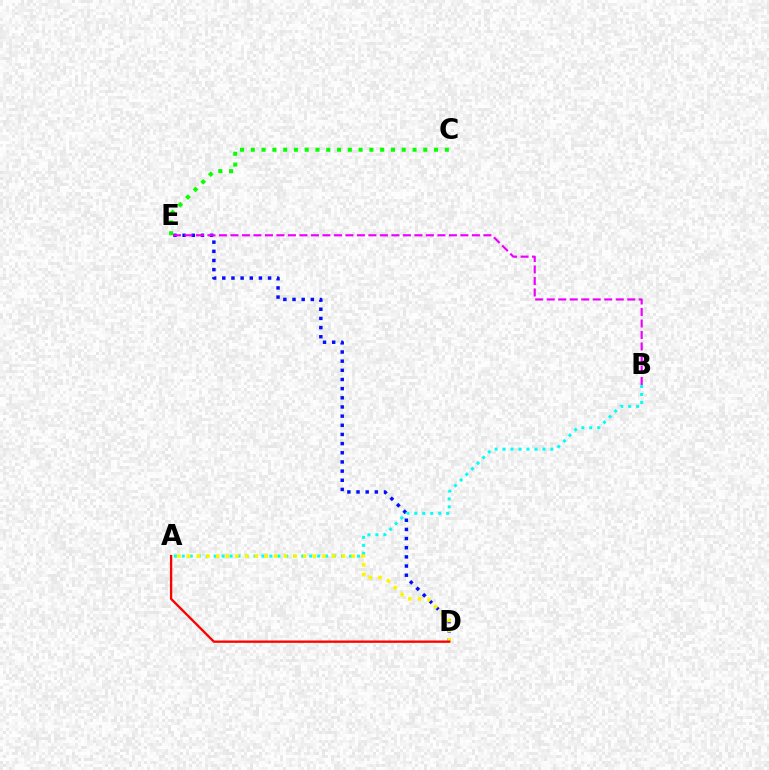{('D', 'E'): [{'color': '#0010ff', 'line_style': 'dotted', 'thickness': 2.49}], ('C', 'E'): [{'color': '#08ff00', 'line_style': 'dotted', 'thickness': 2.93}], ('B', 'E'): [{'color': '#ee00ff', 'line_style': 'dashed', 'thickness': 1.56}], ('A', 'B'): [{'color': '#00fff6', 'line_style': 'dotted', 'thickness': 2.16}], ('A', 'D'): [{'color': '#fcf500', 'line_style': 'dotted', 'thickness': 2.63}, {'color': '#ff0000', 'line_style': 'solid', 'thickness': 1.68}]}